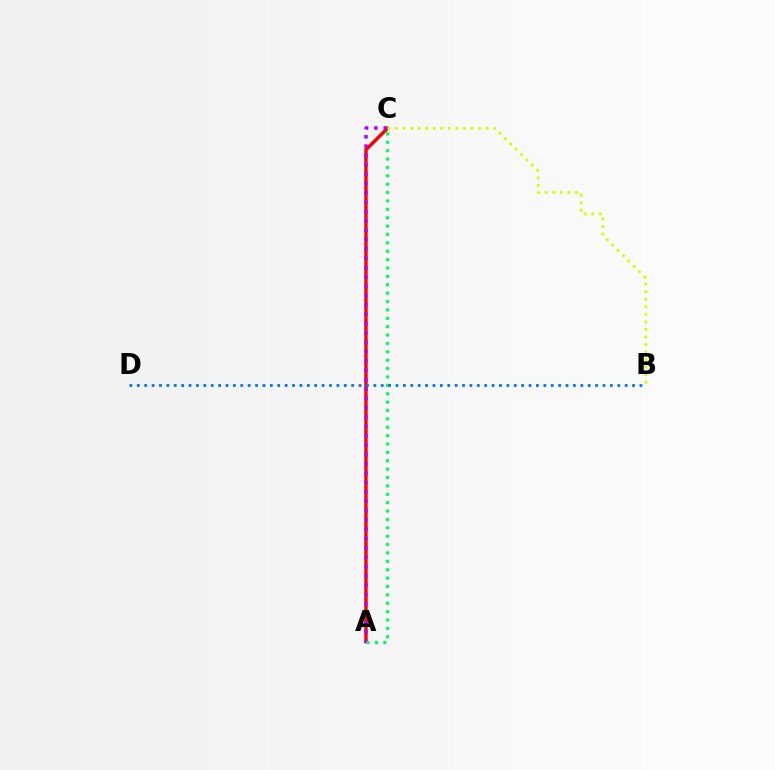{('A', 'C'): [{'color': '#ff0000', 'line_style': 'solid', 'thickness': 2.46}, {'color': '#b900ff', 'line_style': 'dotted', 'thickness': 2.54}, {'color': '#00ff5c', 'line_style': 'dotted', 'thickness': 2.28}], ('B', 'C'): [{'color': '#d1ff00', 'line_style': 'dotted', 'thickness': 2.05}], ('B', 'D'): [{'color': '#0074ff', 'line_style': 'dotted', 'thickness': 2.01}]}